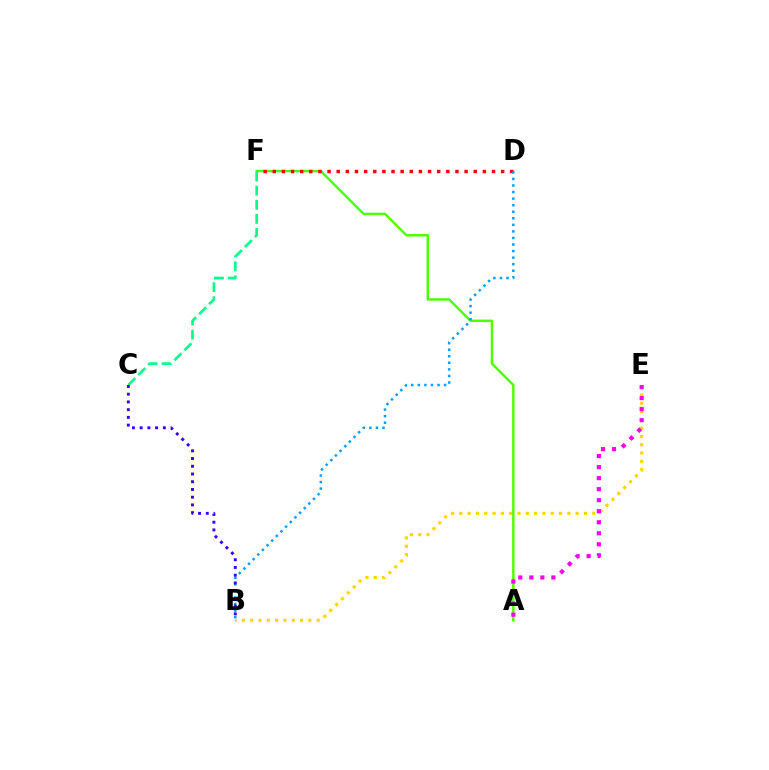{('B', 'E'): [{'color': '#ffd500', 'line_style': 'dotted', 'thickness': 2.26}], ('A', 'F'): [{'color': '#4fff00', 'line_style': 'solid', 'thickness': 1.76}], ('A', 'E'): [{'color': '#ff00ed', 'line_style': 'dotted', 'thickness': 3.0}], ('D', 'F'): [{'color': '#ff0000', 'line_style': 'dotted', 'thickness': 2.48}], ('B', 'D'): [{'color': '#009eff', 'line_style': 'dotted', 'thickness': 1.78}], ('C', 'F'): [{'color': '#00ff86', 'line_style': 'dashed', 'thickness': 1.91}], ('B', 'C'): [{'color': '#3700ff', 'line_style': 'dotted', 'thickness': 2.1}]}